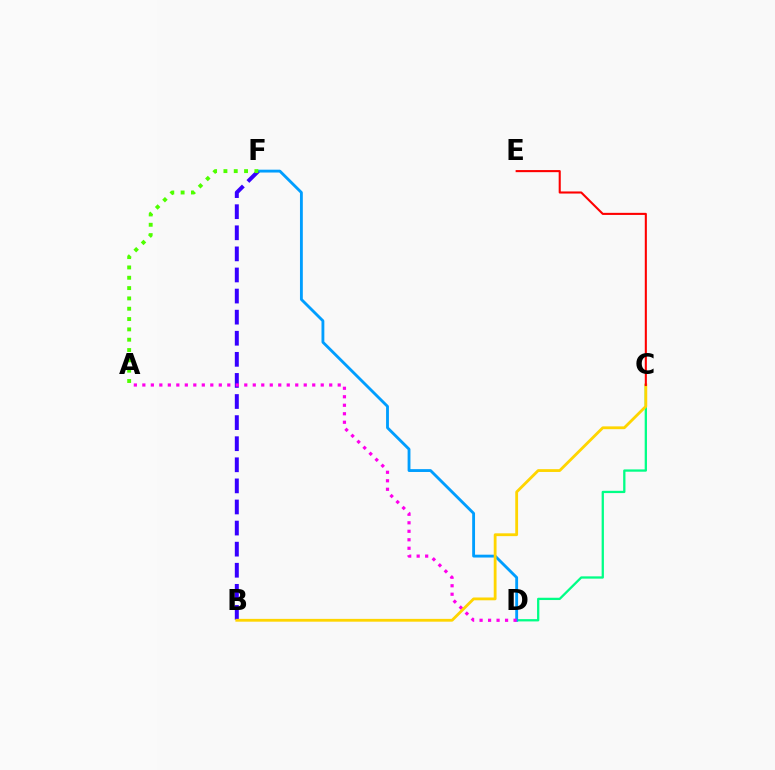{('C', 'D'): [{'color': '#00ff86', 'line_style': 'solid', 'thickness': 1.65}], ('D', 'F'): [{'color': '#009eff', 'line_style': 'solid', 'thickness': 2.05}], ('B', 'F'): [{'color': '#3700ff', 'line_style': 'dashed', 'thickness': 2.87}], ('A', 'D'): [{'color': '#ff00ed', 'line_style': 'dotted', 'thickness': 2.31}], ('B', 'C'): [{'color': '#ffd500', 'line_style': 'solid', 'thickness': 2.02}], ('A', 'F'): [{'color': '#4fff00', 'line_style': 'dotted', 'thickness': 2.81}], ('C', 'E'): [{'color': '#ff0000', 'line_style': 'solid', 'thickness': 1.51}]}